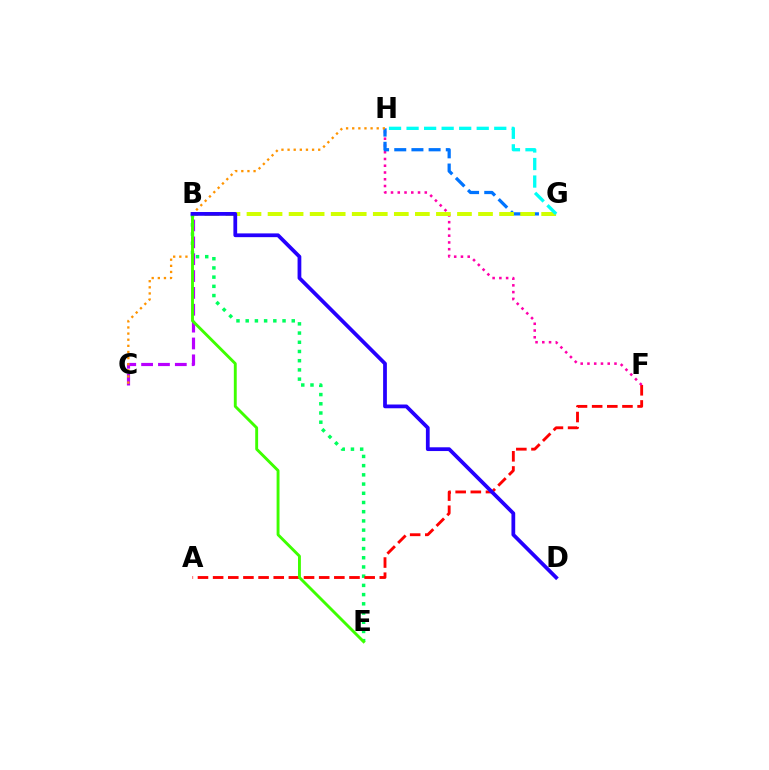{('B', 'C'): [{'color': '#b900ff', 'line_style': 'dashed', 'thickness': 2.29}], ('B', 'E'): [{'color': '#00ff5c', 'line_style': 'dotted', 'thickness': 2.5}, {'color': '#3dff00', 'line_style': 'solid', 'thickness': 2.08}], ('A', 'F'): [{'color': '#ff0000', 'line_style': 'dashed', 'thickness': 2.06}], ('F', 'H'): [{'color': '#ff00ac', 'line_style': 'dotted', 'thickness': 1.84}], ('G', 'H'): [{'color': '#0074ff', 'line_style': 'dashed', 'thickness': 2.33}, {'color': '#00fff6', 'line_style': 'dashed', 'thickness': 2.38}], ('B', 'G'): [{'color': '#d1ff00', 'line_style': 'dashed', 'thickness': 2.86}], ('C', 'H'): [{'color': '#ff9400', 'line_style': 'dotted', 'thickness': 1.66}], ('B', 'D'): [{'color': '#2500ff', 'line_style': 'solid', 'thickness': 2.71}]}